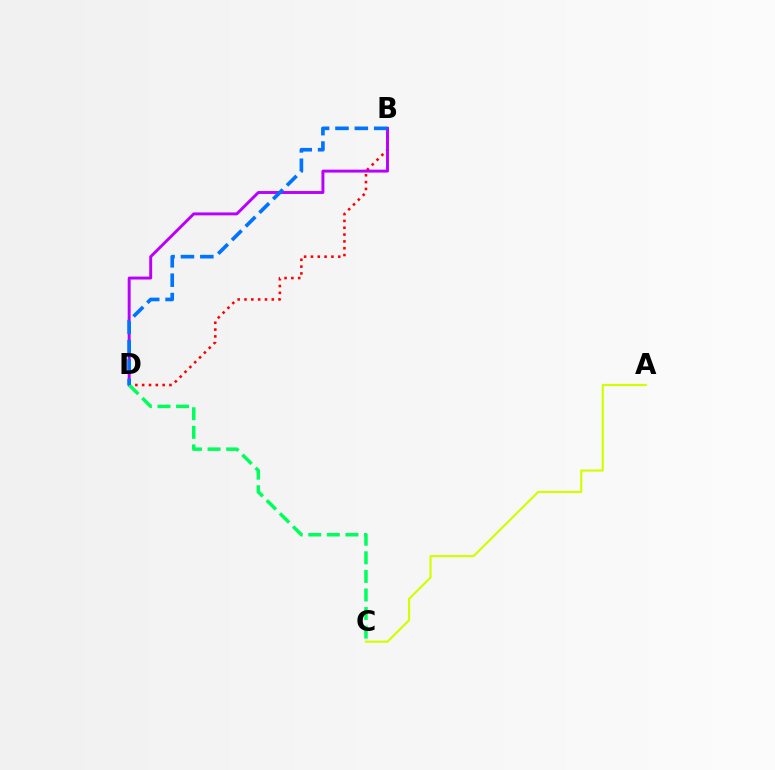{('B', 'D'): [{'color': '#ff0000', 'line_style': 'dotted', 'thickness': 1.85}, {'color': '#b900ff', 'line_style': 'solid', 'thickness': 2.11}, {'color': '#0074ff', 'line_style': 'dashed', 'thickness': 2.63}], ('C', 'D'): [{'color': '#00ff5c', 'line_style': 'dashed', 'thickness': 2.52}], ('A', 'C'): [{'color': '#d1ff00', 'line_style': 'solid', 'thickness': 1.56}]}